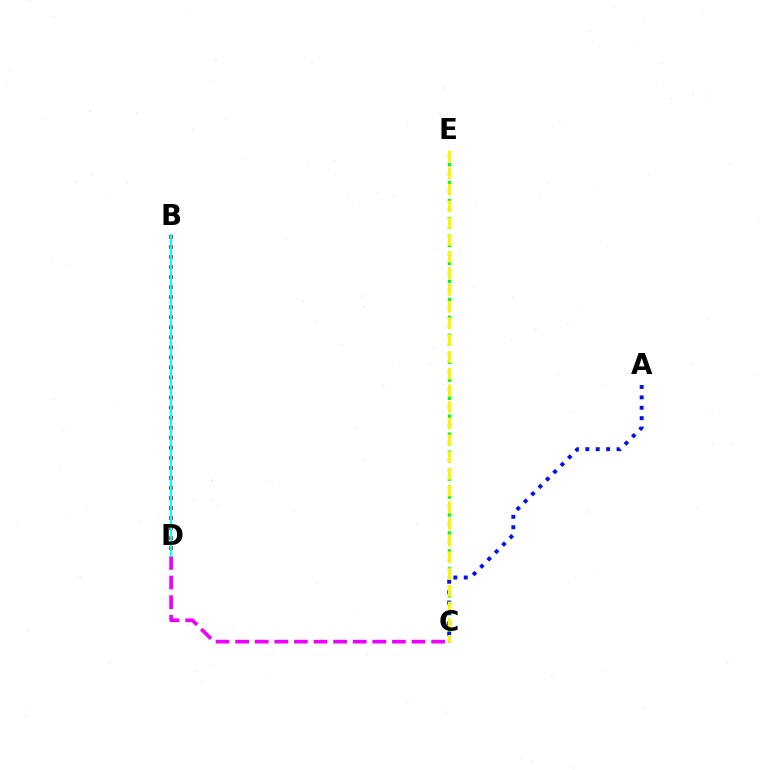{('B', 'D'): [{'color': '#ff0000', 'line_style': 'dotted', 'thickness': 2.73}, {'color': '#00fff6', 'line_style': 'solid', 'thickness': 1.6}], ('C', 'E'): [{'color': '#08ff00', 'line_style': 'dotted', 'thickness': 2.44}, {'color': '#fcf500', 'line_style': 'dashed', 'thickness': 2.27}], ('A', 'C'): [{'color': '#0010ff', 'line_style': 'dotted', 'thickness': 2.83}], ('C', 'D'): [{'color': '#ee00ff', 'line_style': 'dashed', 'thickness': 2.66}]}